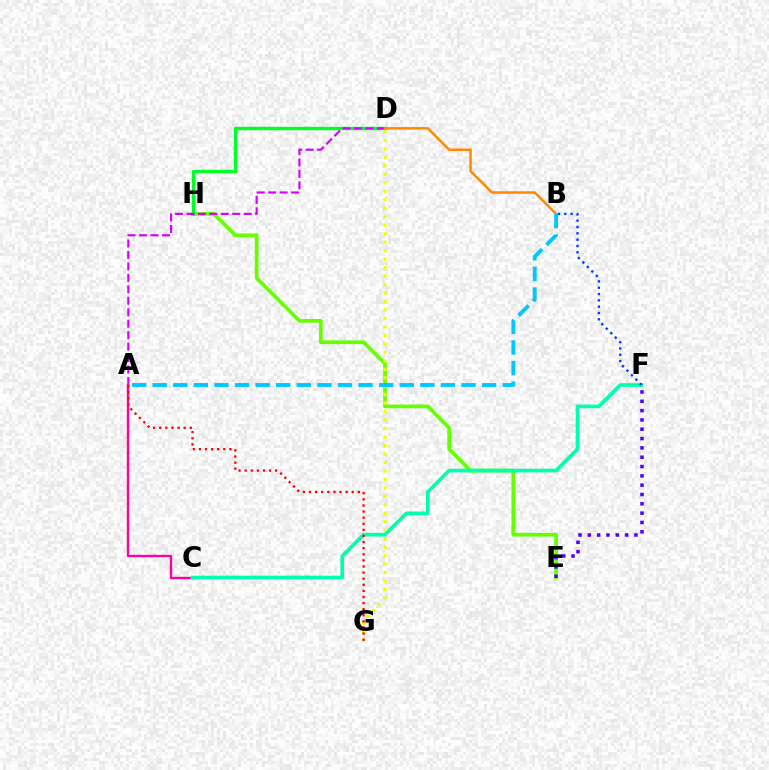{('E', 'H'): [{'color': '#66ff00', 'line_style': 'solid', 'thickness': 2.66}], ('D', 'H'): [{'color': '#00ff27', 'line_style': 'solid', 'thickness': 2.43}], ('A', 'D'): [{'color': '#d600ff', 'line_style': 'dashed', 'thickness': 1.56}], ('D', 'G'): [{'color': '#eeff00', 'line_style': 'dotted', 'thickness': 2.3}], ('B', 'D'): [{'color': '#ff8800', 'line_style': 'solid', 'thickness': 1.78}], ('A', 'C'): [{'color': '#ff00a0', 'line_style': 'solid', 'thickness': 1.7}], ('C', 'F'): [{'color': '#00ffaf', 'line_style': 'solid', 'thickness': 2.63}], ('A', 'G'): [{'color': '#ff0000', 'line_style': 'dotted', 'thickness': 1.66}], ('E', 'F'): [{'color': '#4f00ff', 'line_style': 'dotted', 'thickness': 2.53}], ('A', 'B'): [{'color': '#00c7ff', 'line_style': 'dashed', 'thickness': 2.8}], ('B', 'F'): [{'color': '#003fff', 'line_style': 'dotted', 'thickness': 1.72}]}